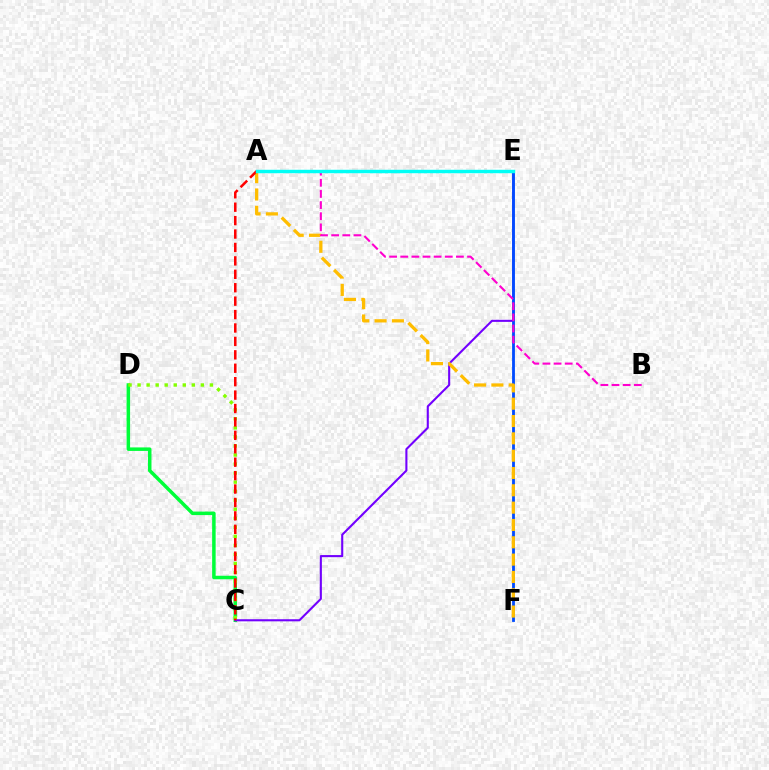{('C', 'D'): [{'color': '#00ff39', 'line_style': 'solid', 'thickness': 2.53}, {'color': '#84ff00', 'line_style': 'dotted', 'thickness': 2.46}], ('C', 'E'): [{'color': '#7200ff', 'line_style': 'solid', 'thickness': 1.51}], ('E', 'F'): [{'color': '#004bff', 'line_style': 'solid', 'thickness': 2.02}], ('A', 'F'): [{'color': '#ffbd00', 'line_style': 'dashed', 'thickness': 2.35}], ('A', 'B'): [{'color': '#ff00cf', 'line_style': 'dashed', 'thickness': 1.51}], ('A', 'C'): [{'color': '#ff0000', 'line_style': 'dashed', 'thickness': 1.82}], ('A', 'E'): [{'color': '#00fff6', 'line_style': 'solid', 'thickness': 2.48}]}